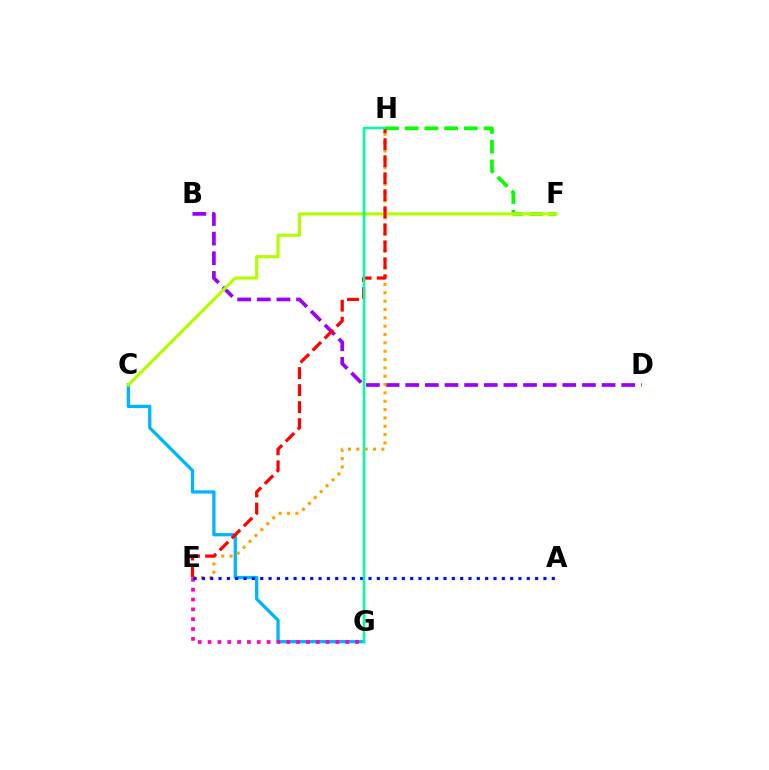{('B', 'D'): [{'color': '#9b00ff', 'line_style': 'dashed', 'thickness': 2.67}], ('F', 'H'): [{'color': '#08ff00', 'line_style': 'dashed', 'thickness': 2.68}], ('C', 'G'): [{'color': '#00b5ff', 'line_style': 'solid', 'thickness': 2.36}], ('E', 'H'): [{'color': '#ffa500', 'line_style': 'dotted', 'thickness': 2.27}, {'color': '#ff0000', 'line_style': 'dashed', 'thickness': 2.31}], ('C', 'F'): [{'color': '#b3ff00', 'line_style': 'solid', 'thickness': 2.26}], ('E', 'G'): [{'color': '#ff00bd', 'line_style': 'dotted', 'thickness': 2.67}], ('A', 'E'): [{'color': '#0010ff', 'line_style': 'dotted', 'thickness': 2.26}], ('G', 'H'): [{'color': '#00ff9d', 'line_style': 'solid', 'thickness': 1.79}]}